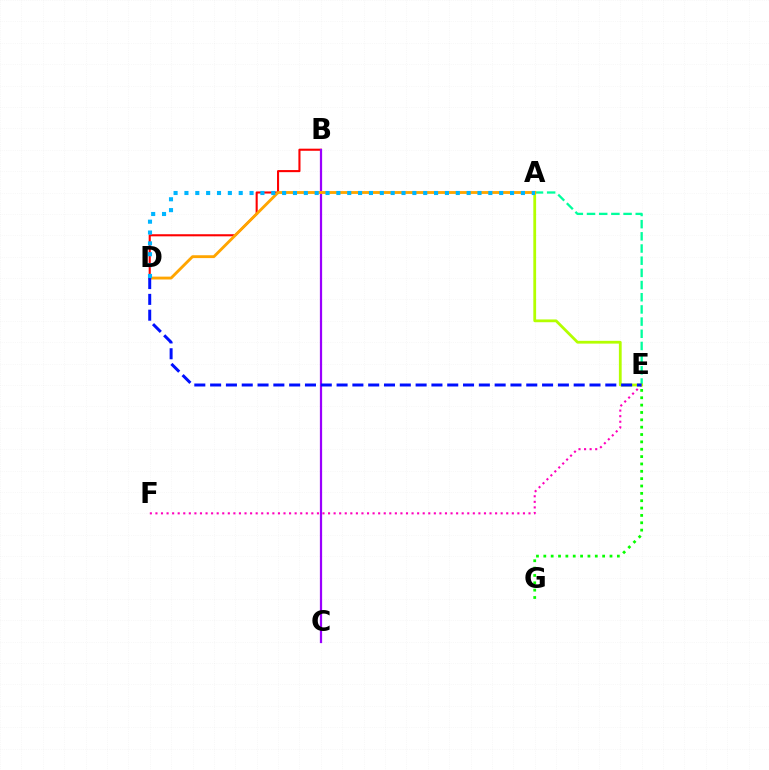{('B', 'D'): [{'color': '#ff0000', 'line_style': 'solid', 'thickness': 1.51}], ('A', 'E'): [{'color': '#00ff9d', 'line_style': 'dashed', 'thickness': 1.65}, {'color': '#b3ff00', 'line_style': 'solid', 'thickness': 2.01}], ('E', 'G'): [{'color': '#08ff00', 'line_style': 'dotted', 'thickness': 2.0}], ('E', 'F'): [{'color': '#ff00bd', 'line_style': 'dotted', 'thickness': 1.51}], ('B', 'C'): [{'color': '#9b00ff', 'line_style': 'solid', 'thickness': 1.61}], ('A', 'D'): [{'color': '#ffa500', 'line_style': 'solid', 'thickness': 2.06}, {'color': '#00b5ff', 'line_style': 'dotted', 'thickness': 2.95}], ('D', 'E'): [{'color': '#0010ff', 'line_style': 'dashed', 'thickness': 2.15}]}